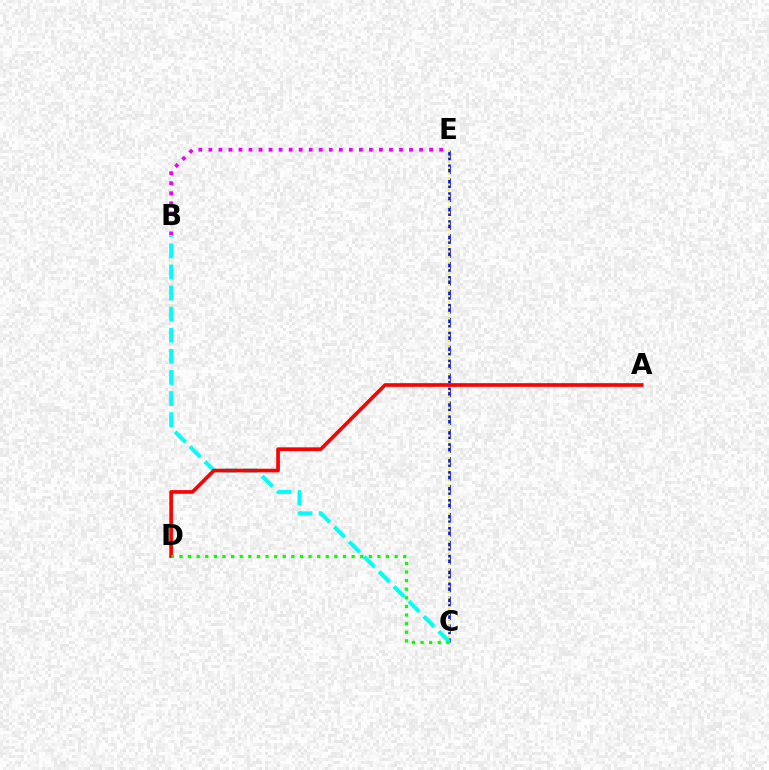{('B', 'E'): [{'color': '#ee00ff', 'line_style': 'dotted', 'thickness': 2.73}], ('C', 'E'): [{'color': '#0010ff', 'line_style': 'dashed', 'thickness': 1.89}, {'color': '#fcf500', 'line_style': 'dotted', 'thickness': 1.52}], ('B', 'C'): [{'color': '#00fff6', 'line_style': 'dashed', 'thickness': 2.87}], ('A', 'D'): [{'color': '#ff0000', 'line_style': 'solid', 'thickness': 2.64}], ('C', 'D'): [{'color': '#08ff00', 'line_style': 'dotted', 'thickness': 2.34}]}